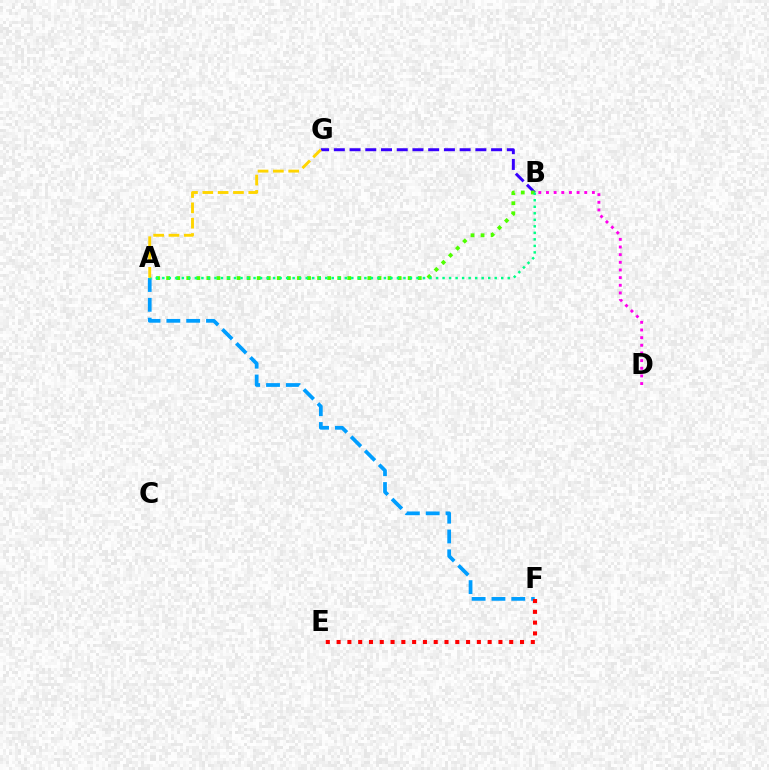{('B', 'D'): [{'color': '#ff00ed', 'line_style': 'dotted', 'thickness': 2.08}], ('A', 'F'): [{'color': '#009eff', 'line_style': 'dashed', 'thickness': 2.69}], ('B', 'G'): [{'color': '#3700ff', 'line_style': 'dashed', 'thickness': 2.14}], ('A', 'B'): [{'color': '#4fff00', 'line_style': 'dotted', 'thickness': 2.73}, {'color': '#00ff86', 'line_style': 'dotted', 'thickness': 1.77}], ('E', 'F'): [{'color': '#ff0000', 'line_style': 'dotted', 'thickness': 2.93}], ('A', 'G'): [{'color': '#ffd500', 'line_style': 'dashed', 'thickness': 2.08}]}